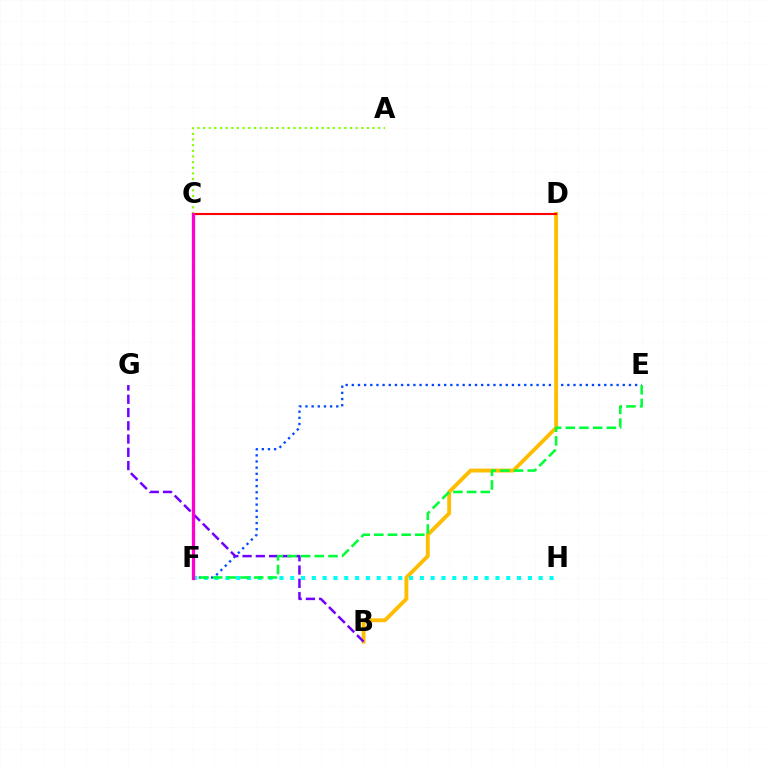{('E', 'F'): [{'color': '#004bff', 'line_style': 'dotted', 'thickness': 1.67}, {'color': '#00ff39', 'line_style': 'dashed', 'thickness': 1.86}], ('B', 'D'): [{'color': '#ffbd00', 'line_style': 'solid', 'thickness': 2.79}], ('C', 'D'): [{'color': '#ff0000', 'line_style': 'solid', 'thickness': 1.53}], ('A', 'C'): [{'color': '#84ff00', 'line_style': 'dotted', 'thickness': 1.53}], ('B', 'G'): [{'color': '#7200ff', 'line_style': 'dashed', 'thickness': 1.8}], ('F', 'H'): [{'color': '#00fff6', 'line_style': 'dotted', 'thickness': 2.93}], ('C', 'F'): [{'color': '#ff00cf', 'line_style': 'solid', 'thickness': 2.36}]}